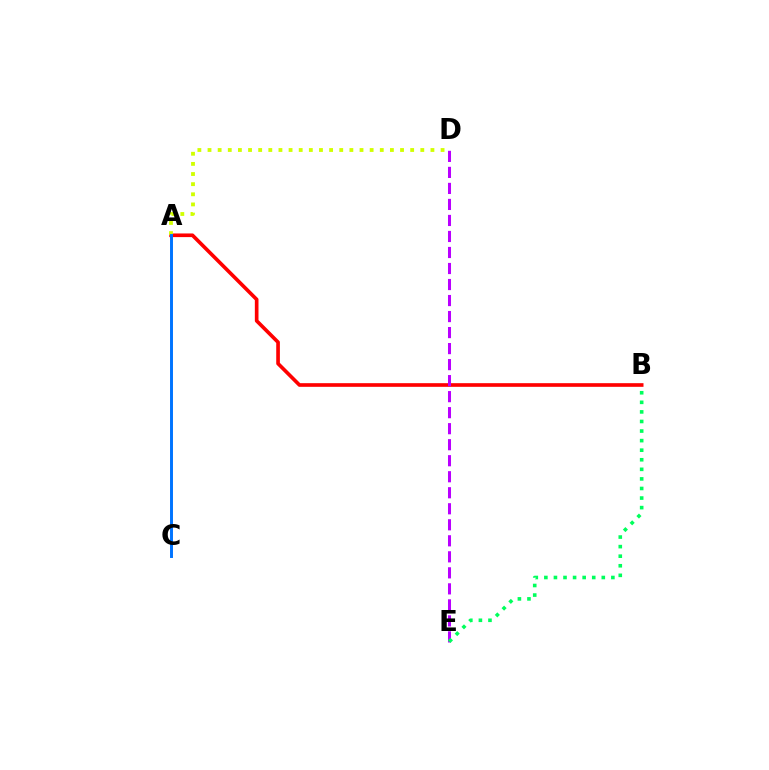{('A', 'B'): [{'color': '#ff0000', 'line_style': 'solid', 'thickness': 2.63}], ('A', 'D'): [{'color': '#d1ff00', 'line_style': 'dotted', 'thickness': 2.75}], ('A', 'C'): [{'color': '#0074ff', 'line_style': 'solid', 'thickness': 2.12}], ('D', 'E'): [{'color': '#b900ff', 'line_style': 'dashed', 'thickness': 2.18}], ('B', 'E'): [{'color': '#00ff5c', 'line_style': 'dotted', 'thickness': 2.6}]}